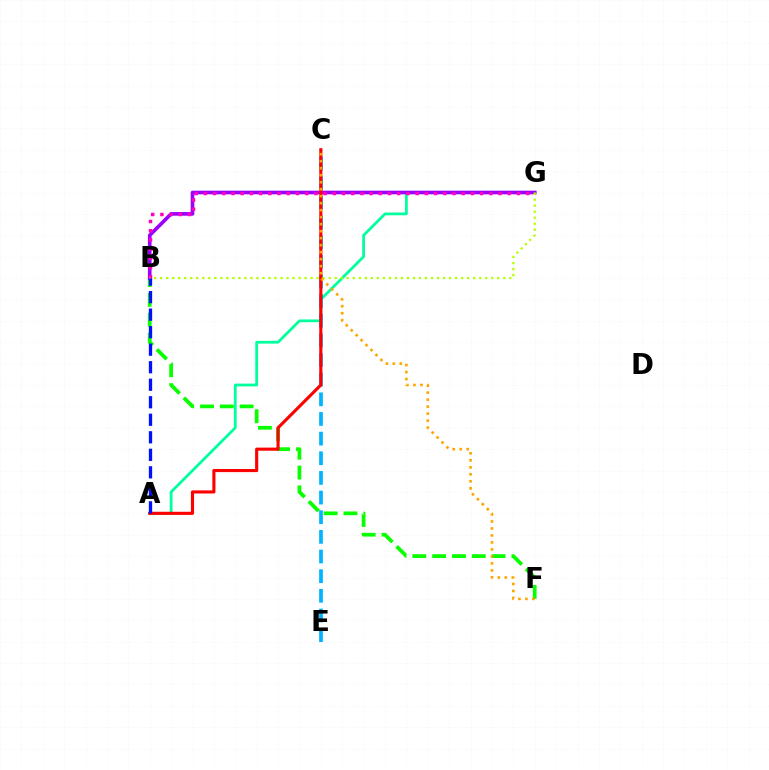{('A', 'G'): [{'color': '#00ff9d', 'line_style': 'solid', 'thickness': 2.0}], ('C', 'E'): [{'color': '#00b5ff', 'line_style': 'dashed', 'thickness': 2.67}], ('B', 'F'): [{'color': '#08ff00', 'line_style': 'dashed', 'thickness': 2.69}], ('B', 'G'): [{'color': '#9b00ff', 'line_style': 'solid', 'thickness': 2.62}, {'color': '#ff00bd', 'line_style': 'dotted', 'thickness': 2.5}, {'color': '#b3ff00', 'line_style': 'dotted', 'thickness': 1.64}], ('A', 'C'): [{'color': '#ff0000', 'line_style': 'solid', 'thickness': 2.24}], ('A', 'B'): [{'color': '#0010ff', 'line_style': 'dashed', 'thickness': 2.38}], ('C', 'F'): [{'color': '#ffa500', 'line_style': 'dotted', 'thickness': 1.9}]}